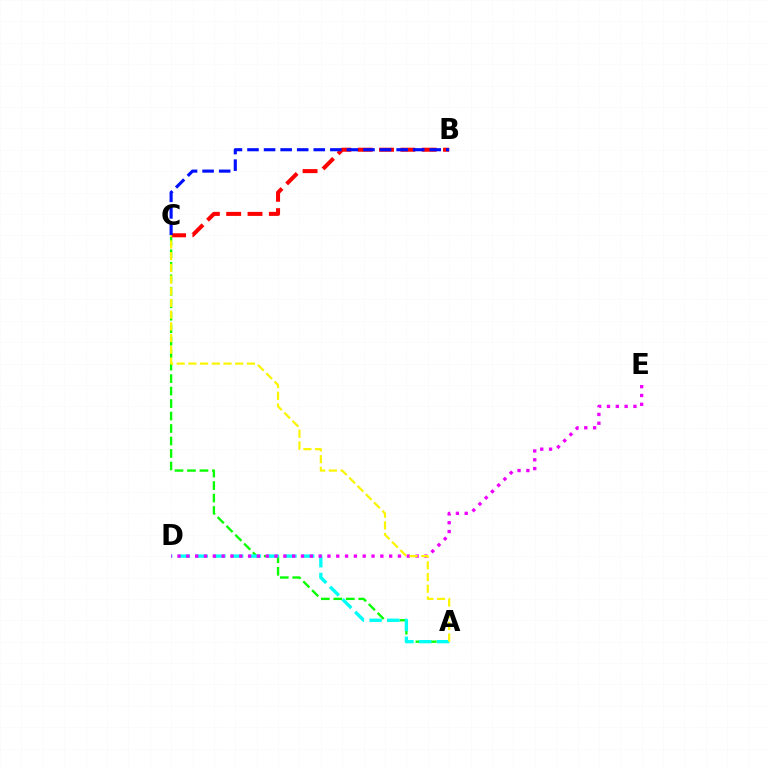{('A', 'C'): [{'color': '#08ff00', 'line_style': 'dashed', 'thickness': 1.7}, {'color': '#fcf500', 'line_style': 'dashed', 'thickness': 1.59}], ('B', 'C'): [{'color': '#ff0000', 'line_style': 'dashed', 'thickness': 2.9}, {'color': '#0010ff', 'line_style': 'dashed', 'thickness': 2.25}], ('A', 'D'): [{'color': '#00fff6', 'line_style': 'dashed', 'thickness': 2.41}], ('D', 'E'): [{'color': '#ee00ff', 'line_style': 'dotted', 'thickness': 2.4}]}